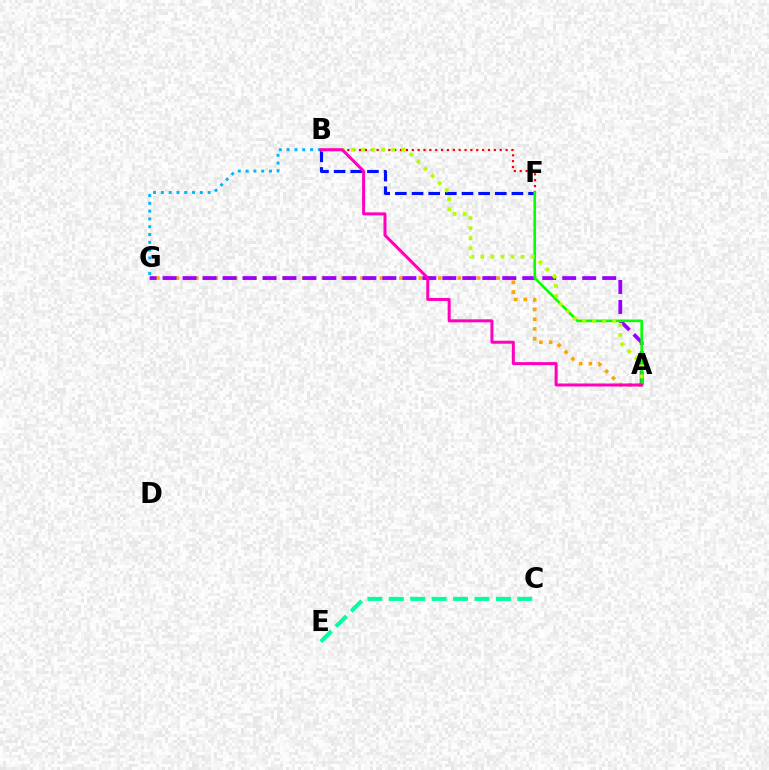{('B', 'F'): [{'color': '#ff0000', 'line_style': 'dotted', 'thickness': 1.59}, {'color': '#0010ff', 'line_style': 'dashed', 'thickness': 2.26}], ('C', 'E'): [{'color': '#00ff9d', 'line_style': 'dashed', 'thickness': 2.91}], ('A', 'G'): [{'color': '#ffa500', 'line_style': 'dotted', 'thickness': 2.64}, {'color': '#9b00ff', 'line_style': 'dashed', 'thickness': 2.71}], ('B', 'G'): [{'color': '#00b5ff', 'line_style': 'dotted', 'thickness': 2.12}], ('A', 'F'): [{'color': '#08ff00', 'line_style': 'solid', 'thickness': 1.9}], ('A', 'B'): [{'color': '#b3ff00', 'line_style': 'dotted', 'thickness': 2.73}, {'color': '#ff00bd', 'line_style': 'solid', 'thickness': 2.16}]}